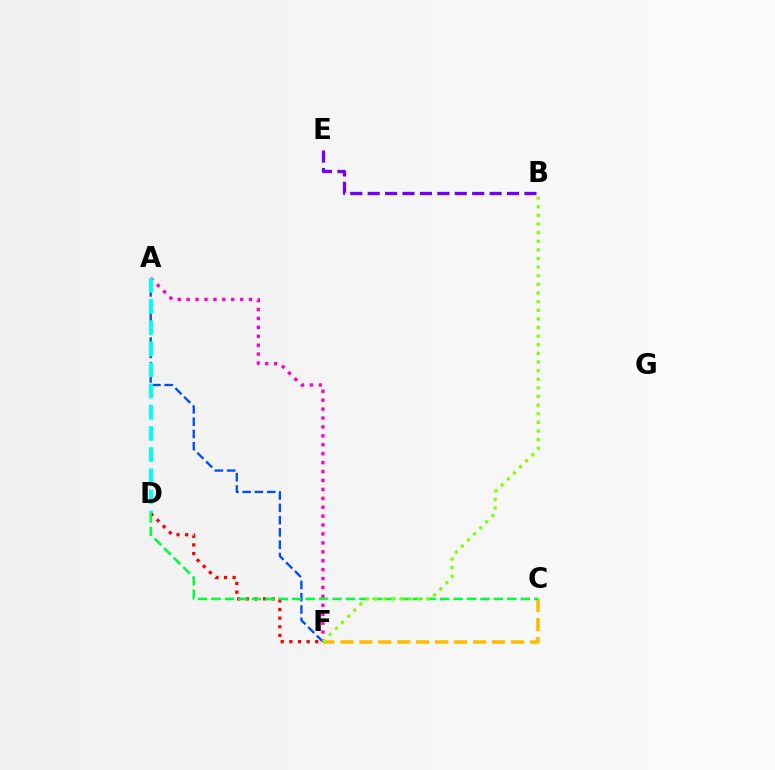{('D', 'F'): [{'color': '#ff0000', 'line_style': 'dotted', 'thickness': 2.35}], ('A', 'F'): [{'color': '#004bff', 'line_style': 'dashed', 'thickness': 1.67}, {'color': '#ff00cf', 'line_style': 'dotted', 'thickness': 2.42}], ('C', 'F'): [{'color': '#ffbd00', 'line_style': 'dashed', 'thickness': 2.57}], ('B', 'E'): [{'color': '#7200ff', 'line_style': 'dashed', 'thickness': 2.37}], ('C', 'D'): [{'color': '#00ff39', 'line_style': 'dashed', 'thickness': 1.83}], ('B', 'F'): [{'color': '#84ff00', 'line_style': 'dotted', 'thickness': 2.34}], ('A', 'D'): [{'color': '#00fff6', 'line_style': 'dashed', 'thickness': 2.87}]}